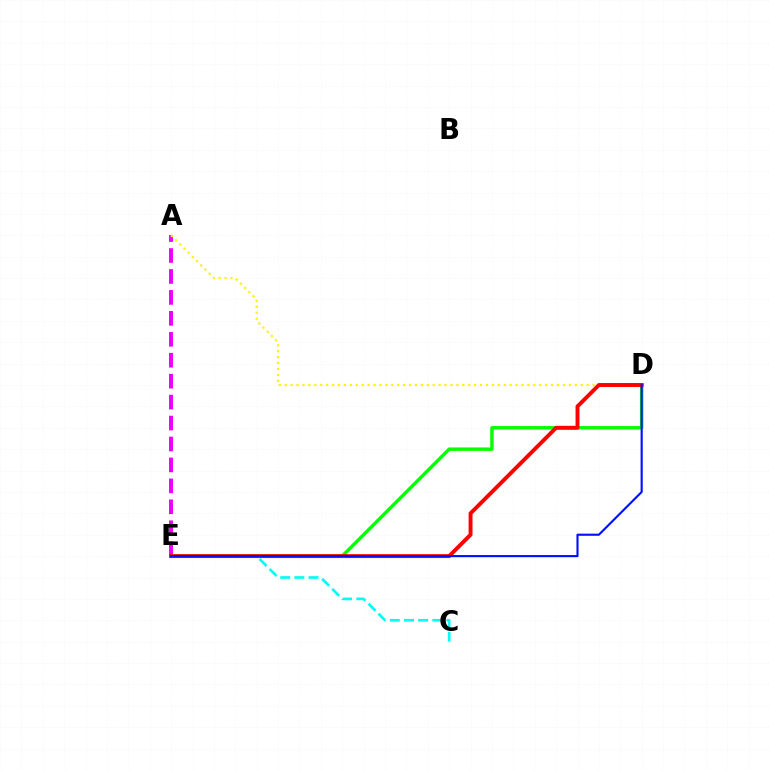{('C', 'E'): [{'color': '#00fff6', 'line_style': 'dashed', 'thickness': 1.92}], ('A', 'E'): [{'color': '#ee00ff', 'line_style': 'dashed', 'thickness': 2.84}], ('A', 'D'): [{'color': '#fcf500', 'line_style': 'dotted', 'thickness': 1.61}], ('D', 'E'): [{'color': '#08ff00', 'line_style': 'solid', 'thickness': 2.49}, {'color': '#ff0000', 'line_style': 'solid', 'thickness': 2.82}, {'color': '#0010ff', 'line_style': 'solid', 'thickness': 1.54}]}